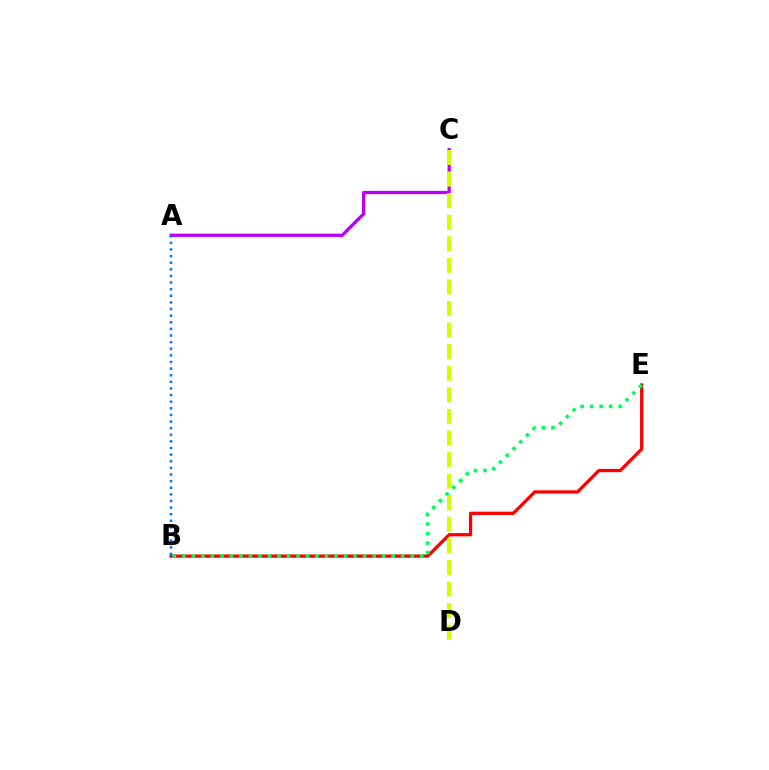{('A', 'C'): [{'color': '#b900ff', 'line_style': 'solid', 'thickness': 2.36}], ('B', 'E'): [{'color': '#ff0000', 'line_style': 'solid', 'thickness': 2.35}, {'color': '#00ff5c', 'line_style': 'dotted', 'thickness': 2.59}], ('C', 'D'): [{'color': '#d1ff00', 'line_style': 'dashed', 'thickness': 2.93}], ('A', 'B'): [{'color': '#0074ff', 'line_style': 'dotted', 'thickness': 1.8}]}